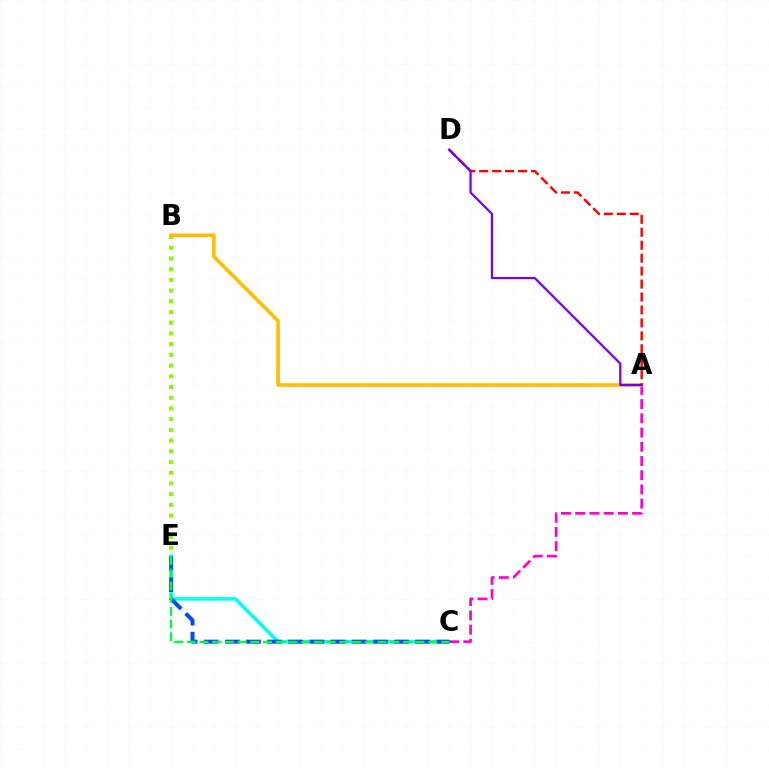{('C', 'E'): [{'color': '#00fff6', 'line_style': 'solid', 'thickness': 2.54}, {'color': '#004bff', 'line_style': 'dashed', 'thickness': 2.87}, {'color': '#00ff39', 'line_style': 'dashed', 'thickness': 1.73}], ('B', 'E'): [{'color': '#84ff00', 'line_style': 'dotted', 'thickness': 2.91}], ('A', 'C'): [{'color': '#ff00cf', 'line_style': 'dashed', 'thickness': 1.93}], ('A', 'B'): [{'color': '#ffbd00', 'line_style': 'solid', 'thickness': 2.59}], ('A', 'D'): [{'color': '#ff0000', 'line_style': 'dashed', 'thickness': 1.76}, {'color': '#7200ff', 'line_style': 'solid', 'thickness': 1.61}]}